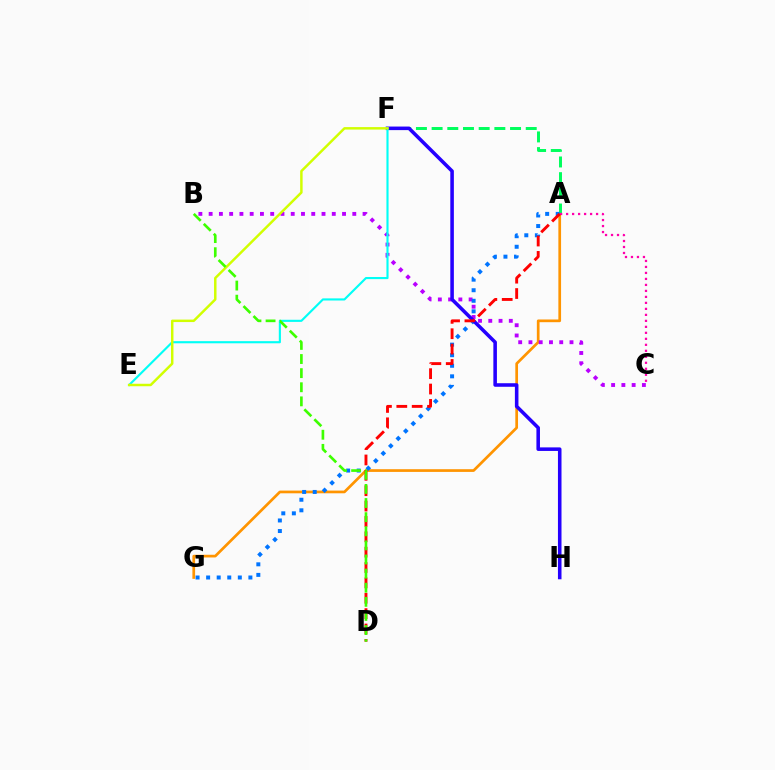{('A', 'G'): [{'color': '#ff9400', 'line_style': 'solid', 'thickness': 1.95}, {'color': '#0074ff', 'line_style': 'dotted', 'thickness': 2.87}], ('A', 'F'): [{'color': '#00ff5c', 'line_style': 'dashed', 'thickness': 2.13}], ('B', 'C'): [{'color': '#b900ff', 'line_style': 'dotted', 'thickness': 2.79}], ('A', 'C'): [{'color': '#ff00ac', 'line_style': 'dotted', 'thickness': 1.63}], ('F', 'H'): [{'color': '#2500ff', 'line_style': 'solid', 'thickness': 2.56}], ('E', 'F'): [{'color': '#00fff6', 'line_style': 'solid', 'thickness': 1.53}, {'color': '#d1ff00', 'line_style': 'solid', 'thickness': 1.78}], ('A', 'D'): [{'color': '#ff0000', 'line_style': 'dashed', 'thickness': 2.09}], ('B', 'D'): [{'color': '#3dff00', 'line_style': 'dashed', 'thickness': 1.92}]}